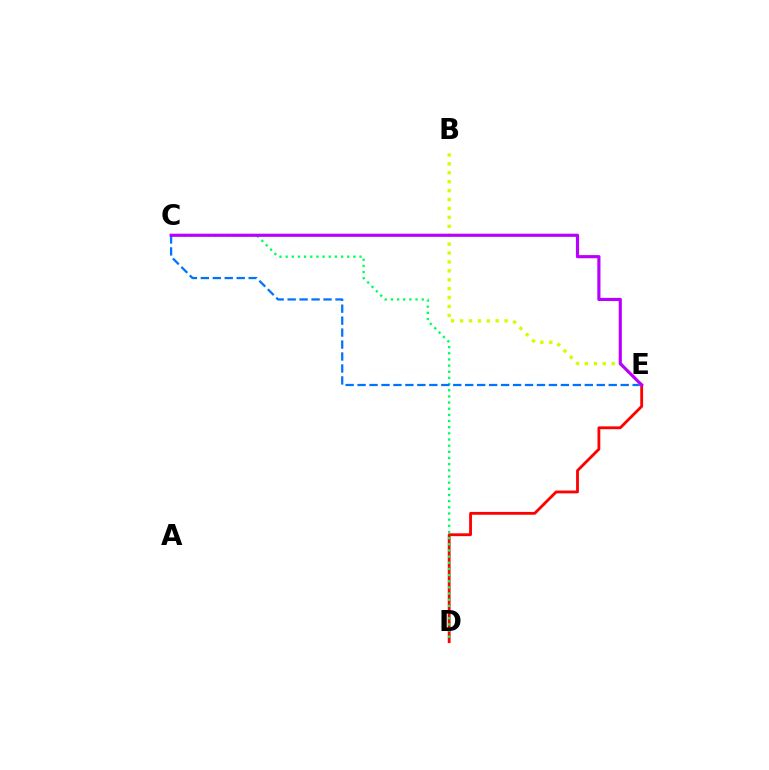{('D', 'E'): [{'color': '#ff0000', 'line_style': 'solid', 'thickness': 2.03}], ('C', 'D'): [{'color': '#00ff5c', 'line_style': 'dotted', 'thickness': 1.67}], ('C', 'E'): [{'color': '#0074ff', 'line_style': 'dashed', 'thickness': 1.62}, {'color': '#b900ff', 'line_style': 'solid', 'thickness': 2.27}], ('B', 'E'): [{'color': '#d1ff00', 'line_style': 'dotted', 'thickness': 2.42}]}